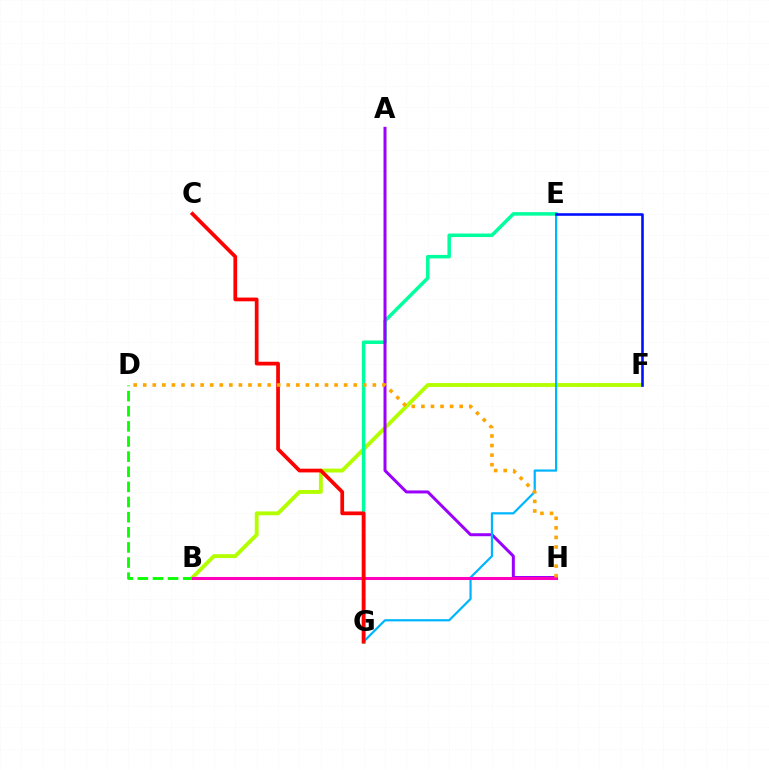{('B', 'F'): [{'color': '#b3ff00', 'line_style': 'solid', 'thickness': 2.79}], ('E', 'G'): [{'color': '#00ff9d', 'line_style': 'solid', 'thickness': 2.52}, {'color': '#00b5ff', 'line_style': 'solid', 'thickness': 1.6}], ('A', 'H'): [{'color': '#9b00ff', 'line_style': 'solid', 'thickness': 2.16}], ('B', 'D'): [{'color': '#08ff00', 'line_style': 'dashed', 'thickness': 2.06}], ('E', 'F'): [{'color': '#0010ff', 'line_style': 'solid', 'thickness': 1.87}], ('B', 'H'): [{'color': '#ff00bd', 'line_style': 'solid', 'thickness': 2.19}], ('C', 'G'): [{'color': '#ff0000', 'line_style': 'solid', 'thickness': 2.69}], ('D', 'H'): [{'color': '#ffa500', 'line_style': 'dotted', 'thickness': 2.6}]}